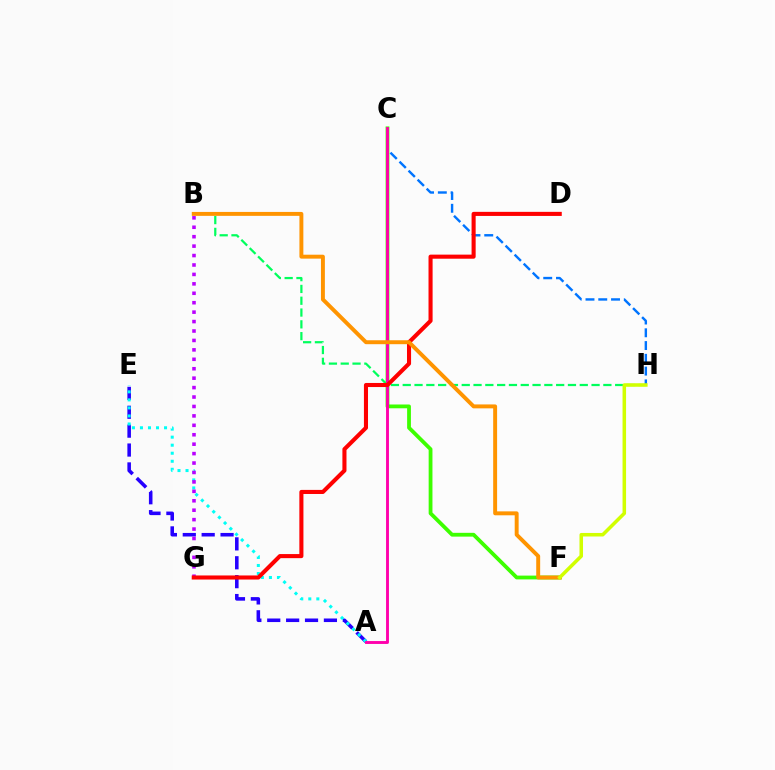{('A', 'E'): [{'color': '#2500ff', 'line_style': 'dashed', 'thickness': 2.57}, {'color': '#00fff6', 'line_style': 'dotted', 'thickness': 2.18}], ('B', 'H'): [{'color': '#00ff5c', 'line_style': 'dashed', 'thickness': 1.6}], ('B', 'G'): [{'color': '#b900ff', 'line_style': 'dotted', 'thickness': 2.56}], ('C', 'H'): [{'color': '#0074ff', 'line_style': 'dashed', 'thickness': 1.73}], ('C', 'F'): [{'color': '#3dff00', 'line_style': 'solid', 'thickness': 2.73}], ('A', 'C'): [{'color': '#ff00ac', 'line_style': 'solid', 'thickness': 2.08}], ('D', 'G'): [{'color': '#ff0000', 'line_style': 'solid', 'thickness': 2.94}], ('B', 'F'): [{'color': '#ff9400', 'line_style': 'solid', 'thickness': 2.83}], ('F', 'H'): [{'color': '#d1ff00', 'line_style': 'solid', 'thickness': 2.54}]}